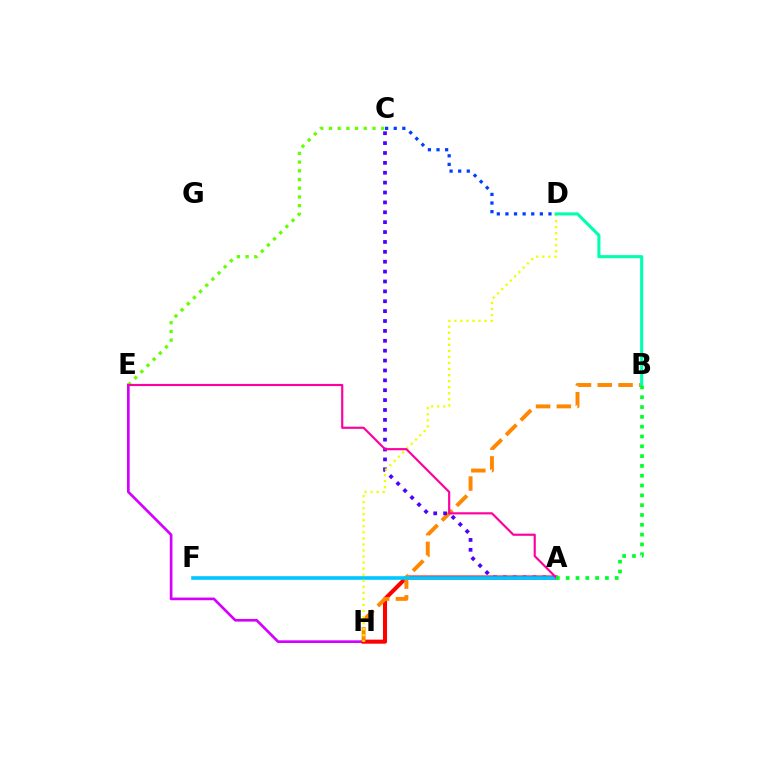{('E', 'H'): [{'color': '#d600ff', 'line_style': 'solid', 'thickness': 1.93}], ('A', 'H'): [{'color': '#ff0000', 'line_style': 'solid', 'thickness': 2.91}], ('B', 'H'): [{'color': '#ff8800', 'line_style': 'dashed', 'thickness': 2.82}], ('A', 'C'): [{'color': '#4f00ff', 'line_style': 'dotted', 'thickness': 2.69}], ('A', 'F'): [{'color': '#00c7ff', 'line_style': 'solid', 'thickness': 2.61}], ('C', 'E'): [{'color': '#66ff00', 'line_style': 'dotted', 'thickness': 2.37}], ('D', 'H'): [{'color': '#eeff00', 'line_style': 'dotted', 'thickness': 1.64}], ('A', 'E'): [{'color': '#ff00a0', 'line_style': 'solid', 'thickness': 1.56}], ('B', 'D'): [{'color': '#00ffaf', 'line_style': 'solid', 'thickness': 2.22}], ('C', 'D'): [{'color': '#003fff', 'line_style': 'dotted', 'thickness': 2.34}], ('A', 'B'): [{'color': '#00ff27', 'line_style': 'dotted', 'thickness': 2.67}]}